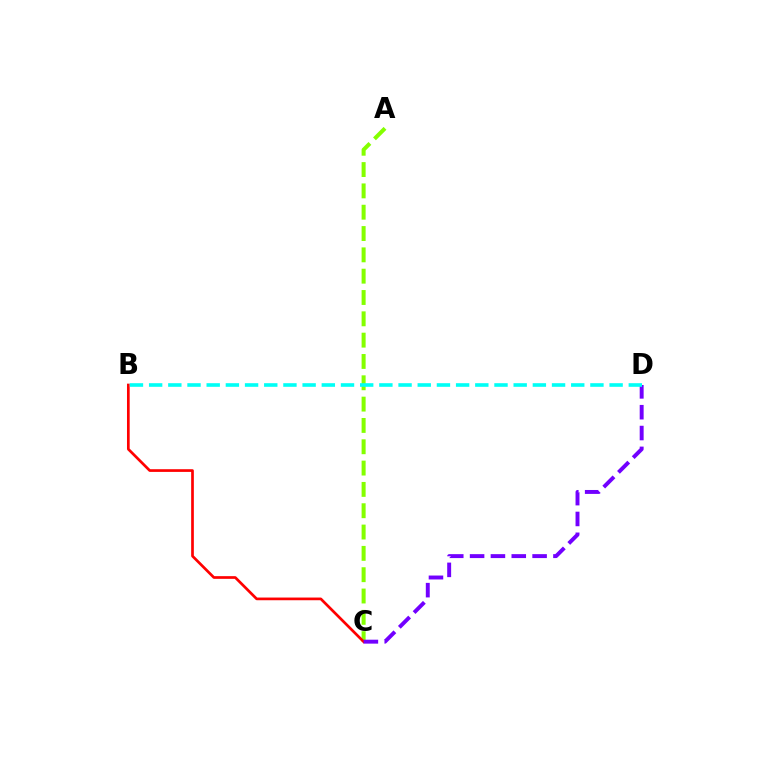{('A', 'C'): [{'color': '#84ff00', 'line_style': 'dashed', 'thickness': 2.9}], ('B', 'C'): [{'color': '#ff0000', 'line_style': 'solid', 'thickness': 1.94}], ('C', 'D'): [{'color': '#7200ff', 'line_style': 'dashed', 'thickness': 2.83}], ('B', 'D'): [{'color': '#00fff6', 'line_style': 'dashed', 'thickness': 2.61}]}